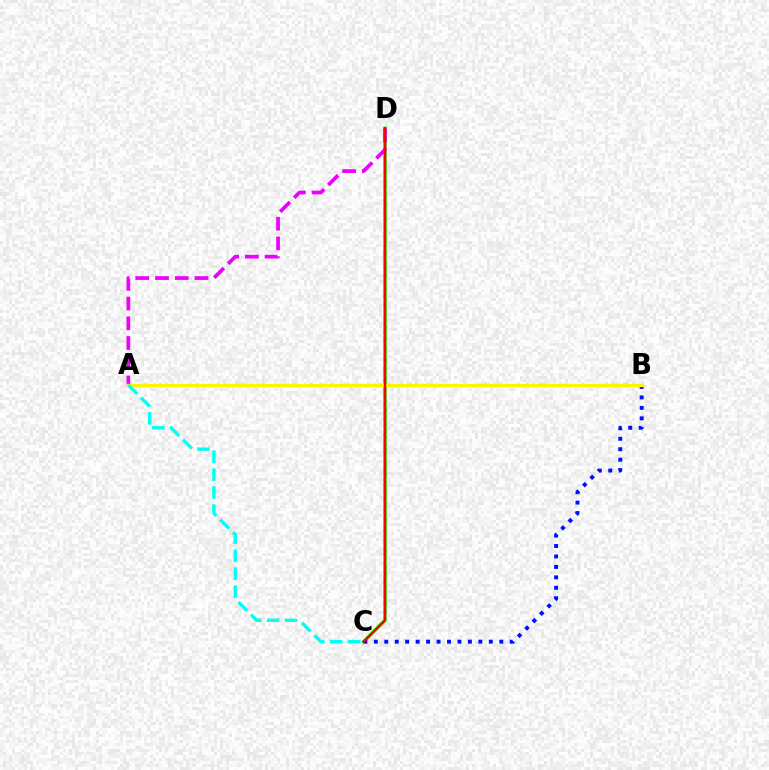{('C', 'D'): [{'color': '#08ff00', 'line_style': 'solid', 'thickness': 2.48}, {'color': '#ff0000', 'line_style': 'solid', 'thickness': 1.75}], ('B', 'C'): [{'color': '#0010ff', 'line_style': 'dotted', 'thickness': 2.84}], ('A', 'D'): [{'color': '#ee00ff', 'line_style': 'dashed', 'thickness': 2.68}], ('A', 'B'): [{'color': '#fcf500', 'line_style': 'solid', 'thickness': 2.4}], ('A', 'C'): [{'color': '#00fff6', 'line_style': 'dashed', 'thickness': 2.44}]}